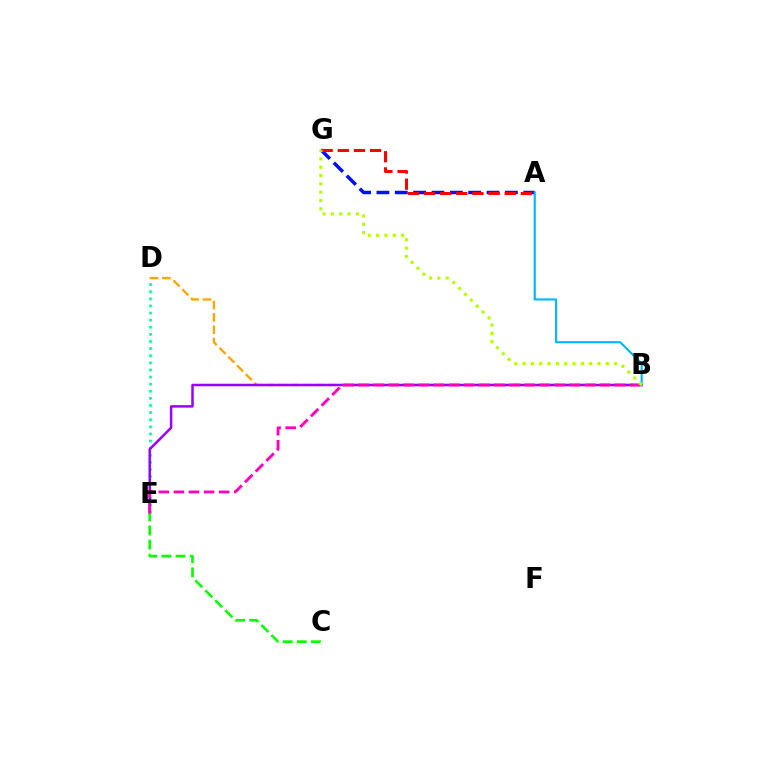{('A', 'G'): [{'color': '#0010ff', 'line_style': 'dashed', 'thickness': 2.49}, {'color': '#ff0000', 'line_style': 'dashed', 'thickness': 2.19}], ('D', 'E'): [{'color': '#00ff9d', 'line_style': 'dotted', 'thickness': 1.93}], ('B', 'D'): [{'color': '#ffa500', 'line_style': 'dashed', 'thickness': 1.68}], ('B', 'E'): [{'color': '#9b00ff', 'line_style': 'solid', 'thickness': 1.81}, {'color': '#ff00bd', 'line_style': 'dashed', 'thickness': 2.05}], ('A', 'B'): [{'color': '#00b5ff', 'line_style': 'solid', 'thickness': 1.53}], ('B', 'G'): [{'color': '#b3ff00', 'line_style': 'dotted', 'thickness': 2.26}], ('C', 'E'): [{'color': '#08ff00', 'line_style': 'dashed', 'thickness': 1.92}]}